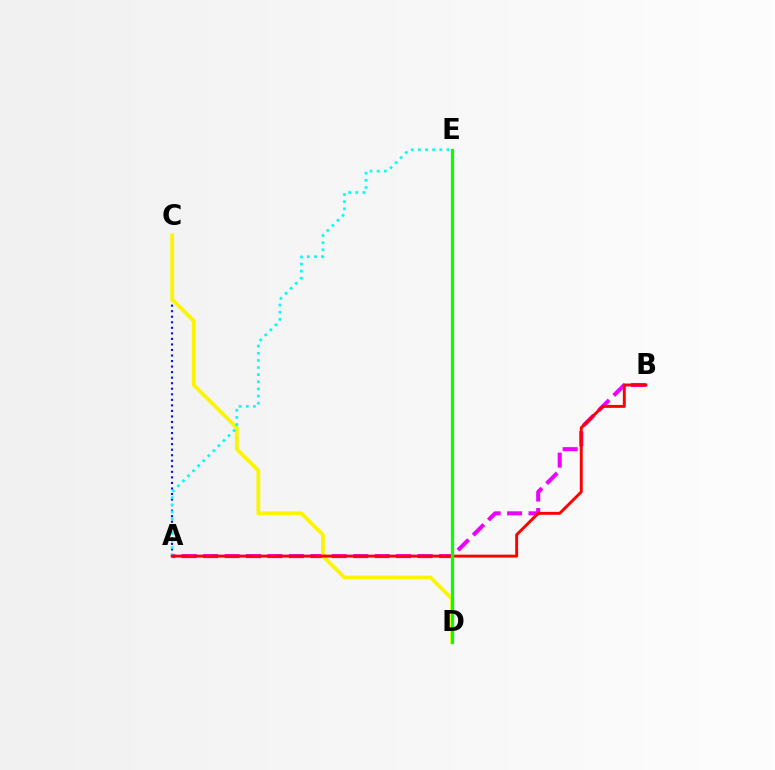{('A', 'B'): [{'color': '#ee00ff', 'line_style': 'dashed', 'thickness': 2.91}, {'color': '#ff0000', 'line_style': 'solid', 'thickness': 2.1}], ('A', 'C'): [{'color': '#0010ff', 'line_style': 'dotted', 'thickness': 1.51}], ('C', 'D'): [{'color': '#fcf500', 'line_style': 'solid', 'thickness': 2.73}], ('A', 'E'): [{'color': '#00fff6', 'line_style': 'dotted', 'thickness': 1.94}], ('D', 'E'): [{'color': '#08ff00', 'line_style': 'solid', 'thickness': 2.32}]}